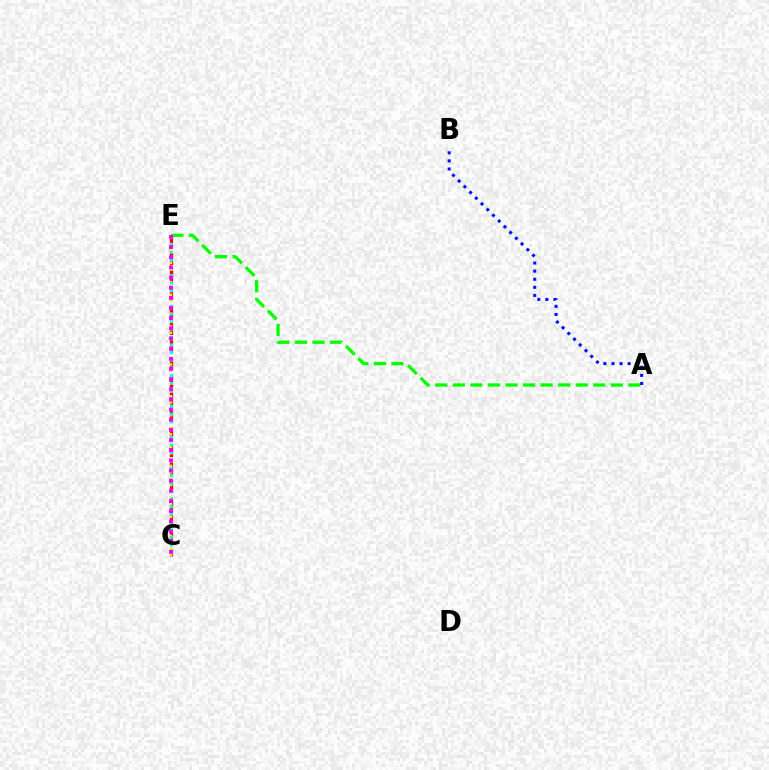{('C', 'E'): [{'color': '#ff0000', 'line_style': 'dashed', 'thickness': 2.37}, {'color': '#fcf500', 'line_style': 'dotted', 'thickness': 1.72}, {'color': '#00fff6', 'line_style': 'dotted', 'thickness': 2.09}, {'color': '#ee00ff', 'line_style': 'dotted', 'thickness': 2.76}], ('A', 'E'): [{'color': '#08ff00', 'line_style': 'dashed', 'thickness': 2.38}], ('A', 'B'): [{'color': '#0010ff', 'line_style': 'dotted', 'thickness': 2.2}]}